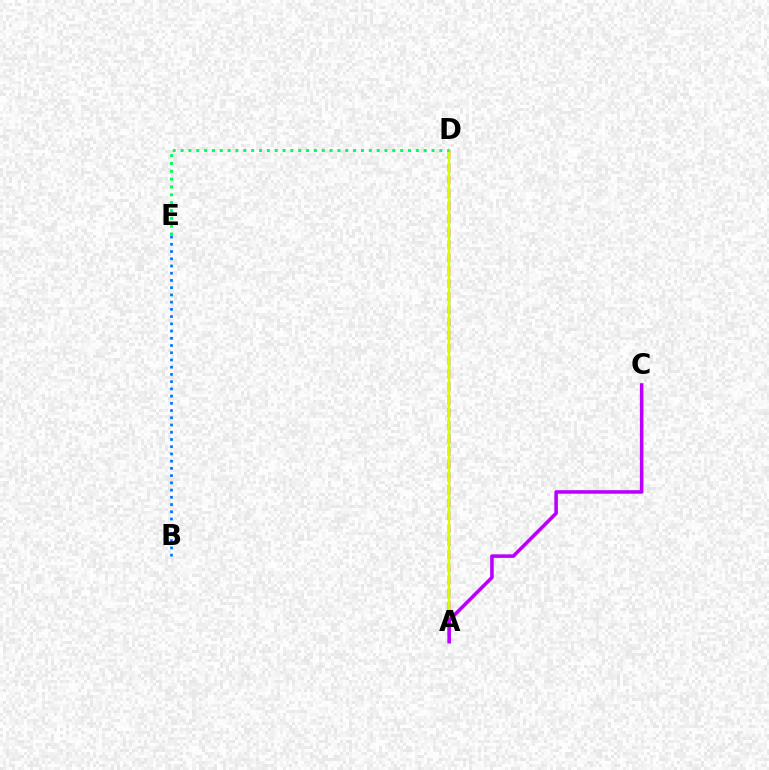{('A', 'D'): [{'color': '#ff0000', 'line_style': 'dashed', 'thickness': 1.75}, {'color': '#d1ff00', 'line_style': 'solid', 'thickness': 1.76}], ('A', 'C'): [{'color': '#b900ff', 'line_style': 'solid', 'thickness': 2.56}], ('D', 'E'): [{'color': '#00ff5c', 'line_style': 'dotted', 'thickness': 2.13}], ('B', 'E'): [{'color': '#0074ff', 'line_style': 'dotted', 'thickness': 1.96}]}